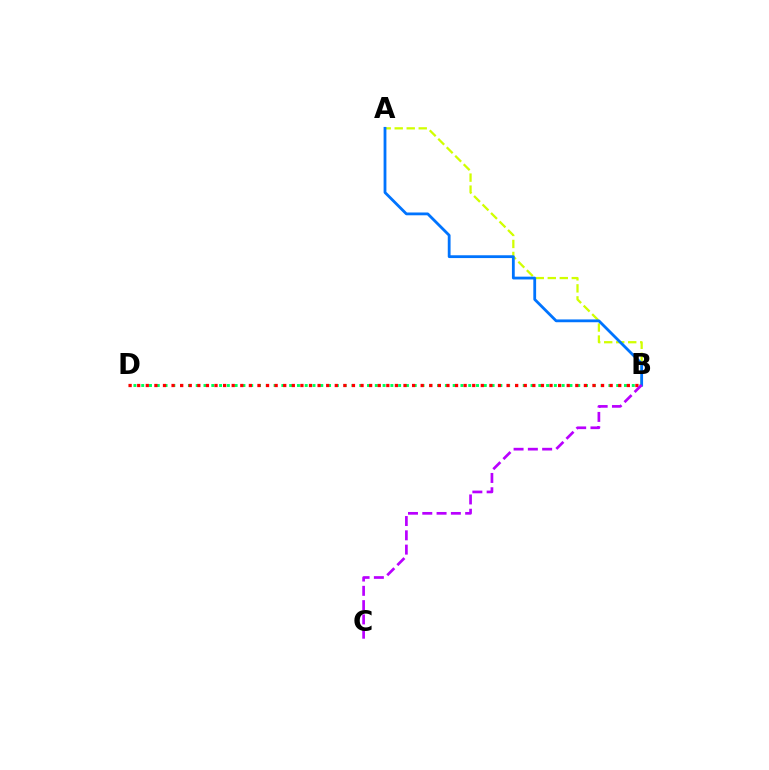{('A', 'B'): [{'color': '#d1ff00', 'line_style': 'dashed', 'thickness': 1.63}, {'color': '#0074ff', 'line_style': 'solid', 'thickness': 2.02}], ('B', 'D'): [{'color': '#00ff5c', 'line_style': 'dotted', 'thickness': 2.12}, {'color': '#ff0000', 'line_style': 'dotted', 'thickness': 2.33}], ('B', 'C'): [{'color': '#b900ff', 'line_style': 'dashed', 'thickness': 1.94}]}